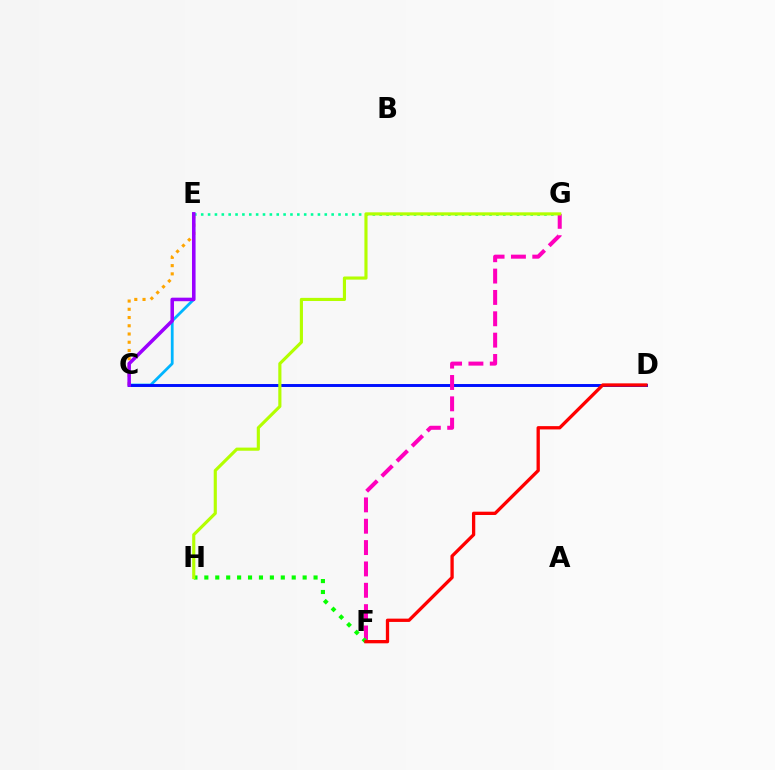{('E', 'G'): [{'color': '#00ff9d', 'line_style': 'dotted', 'thickness': 1.87}], ('C', 'E'): [{'color': '#00b5ff', 'line_style': 'solid', 'thickness': 2.0}, {'color': '#ffa500', 'line_style': 'dotted', 'thickness': 2.24}, {'color': '#9b00ff', 'line_style': 'solid', 'thickness': 2.54}], ('C', 'D'): [{'color': '#0010ff', 'line_style': 'solid', 'thickness': 2.11}], ('F', 'G'): [{'color': '#ff00bd', 'line_style': 'dashed', 'thickness': 2.9}], ('F', 'H'): [{'color': '#08ff00', 'line_style': 'dotted', 'thickness': 2.97}], ('G', 'H'): [{'color': '#b3ff00', 'line_style': 'solid', 'thickness': 2.26}], ('D', 'F'): [{'color': '#ff0000', 'line_style': 'solid', 'thickness': 2.38}]}